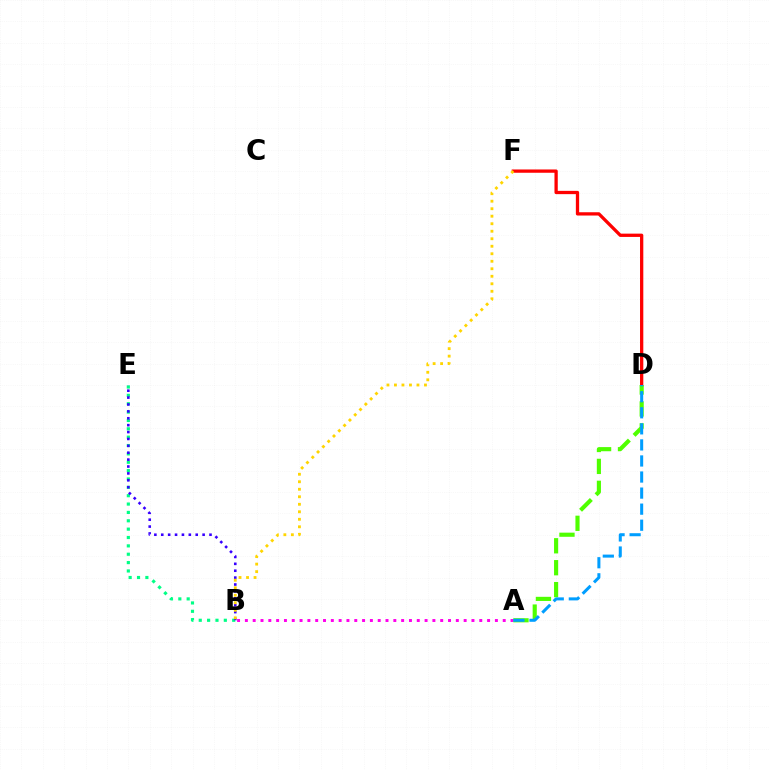{('B', 'E'): [{'color': '#00ff86', 'line_style': 'dotted', 'thickness': 2.27}, {'color': '#3700ff', 'line_style': 'dotted', 'thickness': 1.87}], ('A', 'B'): [{'color': '#ff00ed', 'line_style': 'dotted', 'thickness': 2.12}], ('D', 'F'): [{'color': '#ff0000', 'line_style': 'solid', 'thickness': 2.37}], ('A', 'D'): [{'color': '#4fff00', 'line_style': 'dashed', 'thickness': 2.98}, {'color': '#009eff', 'line_style': 'dashed', 'thickness': 2.18}], ('B', 'F'): [{'color': '#ffd500', 'line_style': 'dotted', 'thickness': 2.04}]}